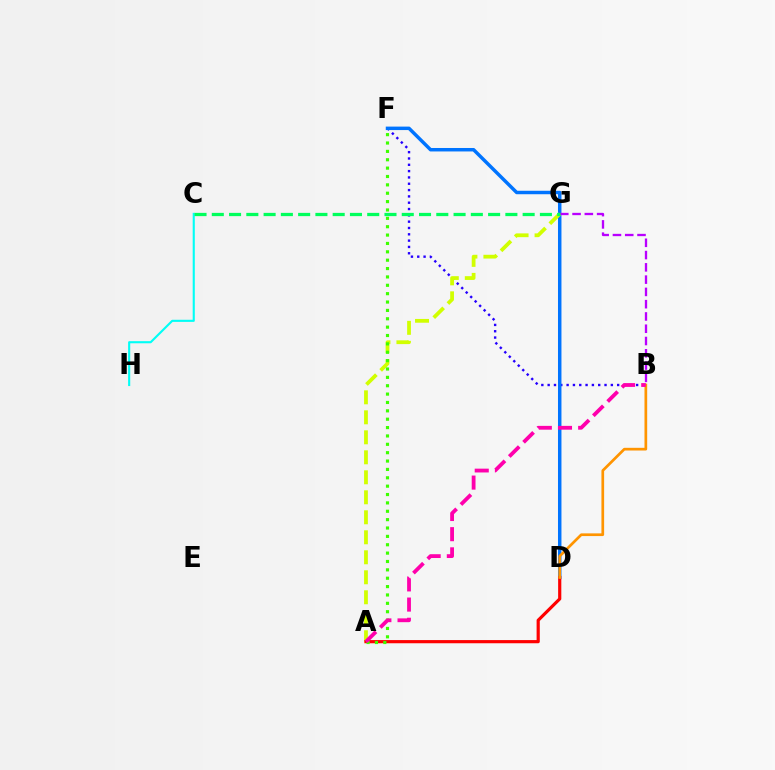{('B', 'F'): [{'color': '#2500ff', 'line_style': 'dotted', 'thickness': 1.72}], ('D', 'F'): [{'color': '#0074ff', 'line_style': 'solid', 'thickness': 2.49}], ('A', 'G'): [{'color': '#d1ff00', 'line_style': 'dashed', 'thickness': 2.72}], ('A', 'D'): [{'color': '#ff0000', 'line_style': 'solid', 'thickness': 2.29}], ('A', 'F'): [{'color': '#3dff00', 'line_style': 'dotted', 'thickness': 2.27}], ('B', 'G'): [{'color': '#b900ff', 'line_style': 'dashed', 'thickness': 1.67}], ('B', 'D'): [{'color': '#ff9400', 'line_style': 'solid', 'thickness': 1.94}], ('A', 'B'): [{'color': '#ff00ac', 'line_style': 'dashed', 'thickness': 2.74}], ('C', 'H'): [{'color': '#00fff6', 'line_style': 'solid', 'thickness': 1.52}], ('C', 'G'): [{'color': '#00ff5c', 'line_style': 'dashed', 'thickness': 2.35}]}